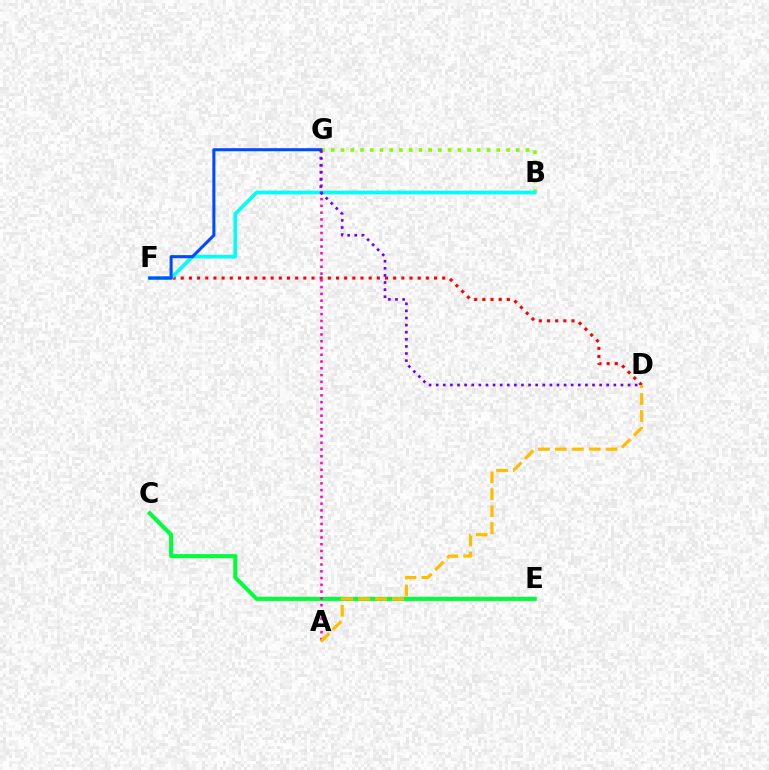{('D', 'F'): [{'color': '#ff0000', 'line_style': 'dotted', 'thickness': 2.22}], ('B', 'G'): [{'color': '#84ff00', 'line_style': 'dotted', 'thickness': 2.65}], ('B', 'F'): [{'color': '#00fff6', 'line_style': 'solid', 'thickness': 2.64}], ('C', 'E'): [{'color': '#00ff39', 'line_style': 'solid', 'thickness': 2.93}], ('A', 'G'): [{'color': '#ff00cf', 'line_style': 'dotted', 'thickness': 1.84}], ('F', 'G'): [{'color': '#004bff', 'line_style': 'solid', 'thickness': 2.21}], ('A', 'D'): [{'color': '#ffbd00', 'line_style': 'dashed', 'thickness': 2.3}], ('D', 'G'): [{'color': '#7200ff', 'line_style': 'dotted', 'thickness': 1.93}]}